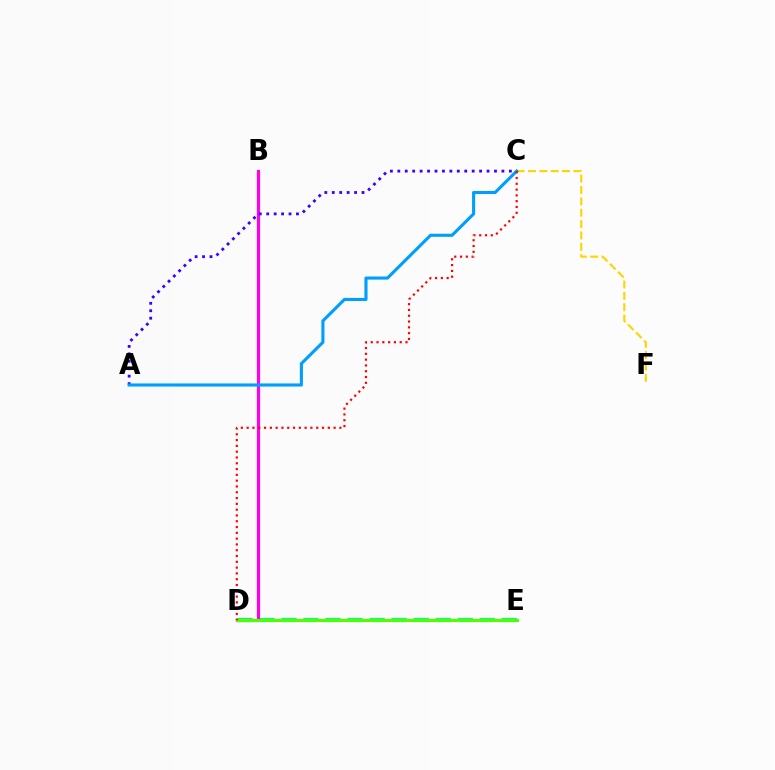{('D', 'E'): [{'color': '#00ff86', 'line_style': 'dashed', 'thickness': 2.99}, {'color': '#4fff00', 'line_style': 'solid', 'thickness': 2.19}], ('C', 'F'): [{'color': '#ffd500', 'line_style': 'dashed', 'thickness': 1.54}], ('B', 'D'): [{'color': '#ff00ed', 'line_style': 'solid', 'thickness': 2.3}], ('A', 'C'): [{'color': '#3700ff', 'line_style': 'dotted', 'thickness': 2.02}, {'color': '#009eff', 'line_style': 'solid', 'thickness': 2.23}], ('C', 'D'): [{'color': '#ff0000', 'line_style': 'dotted', 'thickness': 1.57}]}